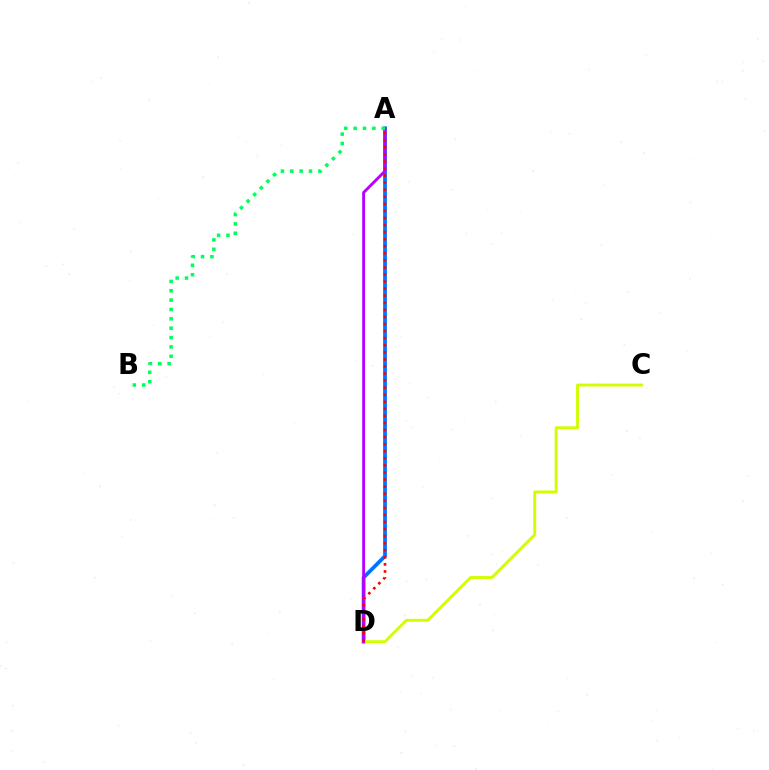{('A', 'D'): [{'color': '#0074ff', 'line_style': 'solid', 'thickness': 2.71}, {'color': '#b900ff', 'line_style': 'solid', 'thickness': 2.06}, {'color': '#ff0000', 'line_style': 'dotted', 'thickness': 1.92}], ('C', 'D'): [{'color': '#d1ff00', 'line_style': 'solid', 'thickness': 2.09}], ('A', 'B'): [{'color': '#00ff5c', 'line_style': 'dotted', 'thickness': 2.54}]}